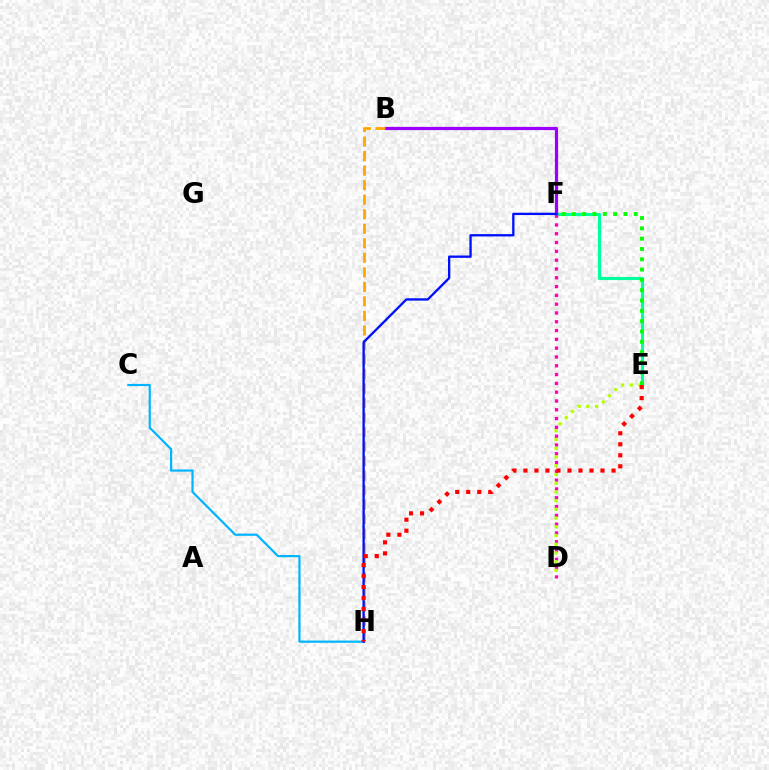{('E', 'F'): [{'color': '#00ff9d', 'line_style': 'solid', 'thickness': 2.25}, {'color': '#08ff00', 'line_style': 'dotted', 'thickness': 2.8}], ('C', 'H'): [{'color': '#00b5ff', 'line_style': 'solid', 'thickness': 1.58}], ('B', 'F'): [{'color': '#9b00ff', 'line_style': 'solid', 'thickness': 2.33}], ('B', 'H'): [{'color': '#ffa500', 'line_style': 'dashed', 'thickness': 1.97}], ('D', 'F'): [{'color': '#ff00bd', 'line_style': 'dotted', 'thickness': 2.39}], ('F', 'H'): [{'color': '#0010ff', 'line_style': 'solid', 'thickness': 1.68}], ('D', 'E'): [{'color': '#b3ff00', 'line_style': 'dotted', 'thickness': 2.37}], ('E', 'H'): [{'color': '#ff0000', 'line_style': 'dotted', 'thickness': 2.99}]}